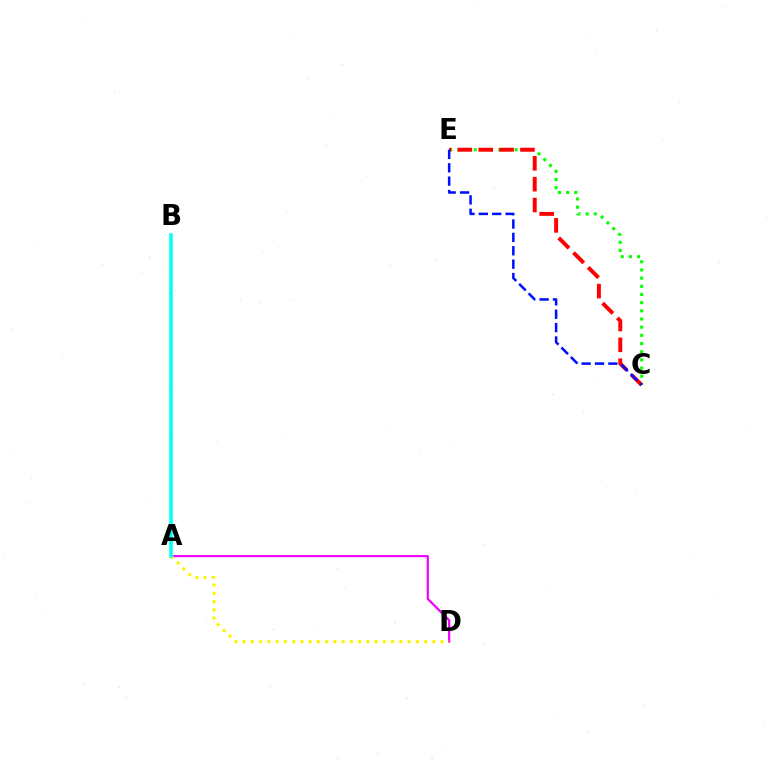{('A', 'D'): [{'color': '#ee00ff', 'line_style': 'solid', 'thickness': 1.57}, {'color': '#fcf500', 'line_style': 'dotted', 'thickness': 2.24}], ('C', 'E'): [{'color': '#08ff00', 'line_style': 'dotted', 'thickness': 2.22}, {'color': '#ff0000', 'line_style': 'dashed', 'thickness': 2.83}, {'color': '#0010ff', 'line_style': 'dashed', 'thickness': 1.82}], ('A', 'B'): [{'color': '#00fff6', 'line_style': 'solid', 'thickness': 2.52}]}